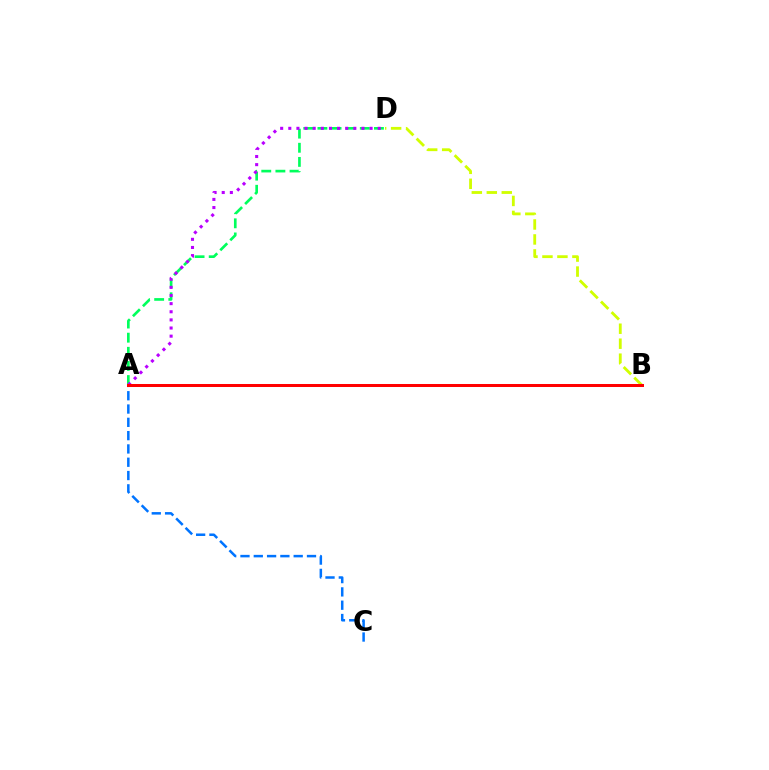{('B', 'D'): [{'color': '#d1ff00', 'line_style': 'dashed', 'thickness': 2.03}], ('A', 'C'): [{'color': '#0074ff', 'line_style': 'dashed', 'thickness': 1.81}], ('A', 'D'): [{'color': '#00ff5c', 'line_style': 'dashed', 'thickness': 1.92}, {'color': '#b900ff', 'line_style': 'dotted', 'thickness': 2.21}], ('A', 'B'): [{'color': '#ff0000', 'line_style': 'solid', 'thickness': 2.16}]}